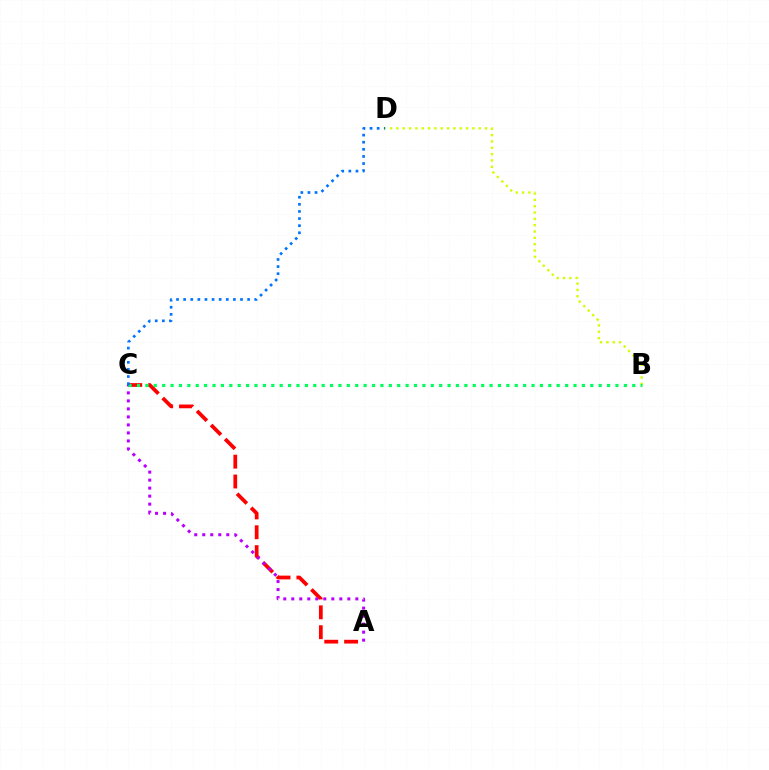{('A', 'C'): [{'color': '#ff0000', 'line_style': 'dashed', 'thickness': 2.7}, {'color': '#b900ff', 'line_style': 'dotted', 'thickness': 2.18}], ('B', 'D'): [{'color': '#d1ff00', 'line_style': 'dotted', 'thickness': 1.72}], ('B', 'C'): [{'color': '#00ff5c', 'line_style': 'dotted', 'thickness': 2.28}], ('C', 'D'): [{'color': '#0074ff', 'line_style': 'dotted', 'thickness': 1.93}]}